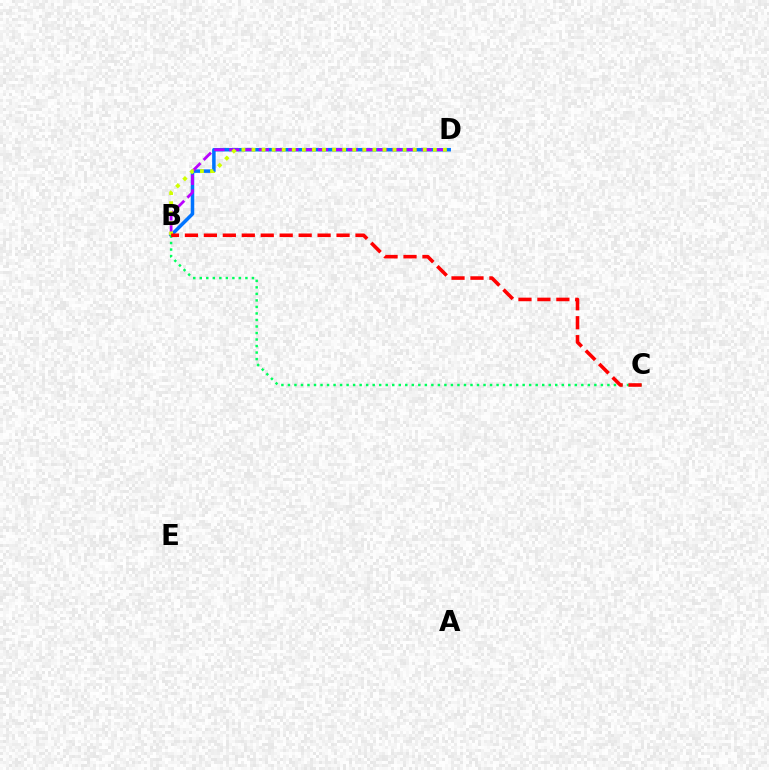{('B', 'D'): [{'color': '#0074ff', 'line_style': 'solid', 'thickness': 2.53}, {'color': '#b900ff', 'line_style': 'dashed', 'thickness': 2.01}, {'color': '#d1ff00', 'line_style': 'dotted', 'thickness': 2.74}], ('B', 'C'): [{'color': '#00ff5c', 'line_style': 'dotted', 'thickness': 1.77}, {'color': '#ff0000', 'line_style': 'dashed', 'thickness': 2.57}]}